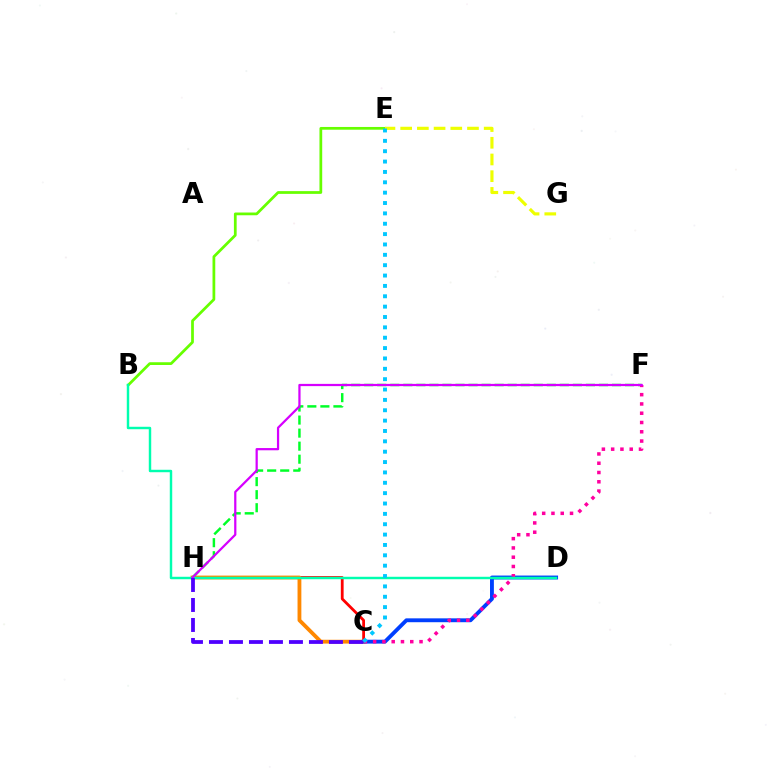{('B', 'E'): [{'color': '#66ff00', 'line_style': 'solid', 'thickness': 1.98}], ('C', 'H'): [{'color': '#ff0000', 'line_style': 'solid', 'thickness': 2.01}, {'color': '#ff8800', 'line_style': 'solid', 'thickness': 2.75}, {'color': '#4f00ff', 'line_style': 'dashed', 'thickness': 2.72}], ('C', 'D'): [{'color': '#003fff', 'line_style': 'solid', 'thickness': 2.79}], ('E', 'G'): [{'color': '#eeff00', 'line_style': 'dashed', 'thickness': 2.27}], ('F', 'H'): [{'color': '#00ff27', 'line_style': 'dashed', 'thickness': 1.77}, {'color': '#d600ff', 'line_style': 'solid', 'thickness': 1.61}], ('C', 'F'): [{'color': '#ff00a0', 'line_style': 'dotted', 'thickness': 2.52}], ('B', 'D'): [{'color': '#00ffaf', 'line_style': 'solid', 'thickness': 1.76}], ('C', 'E'): [{'color': '#00c7ff', 'line_style': 'dotted', 'thickness': 2.82}]}